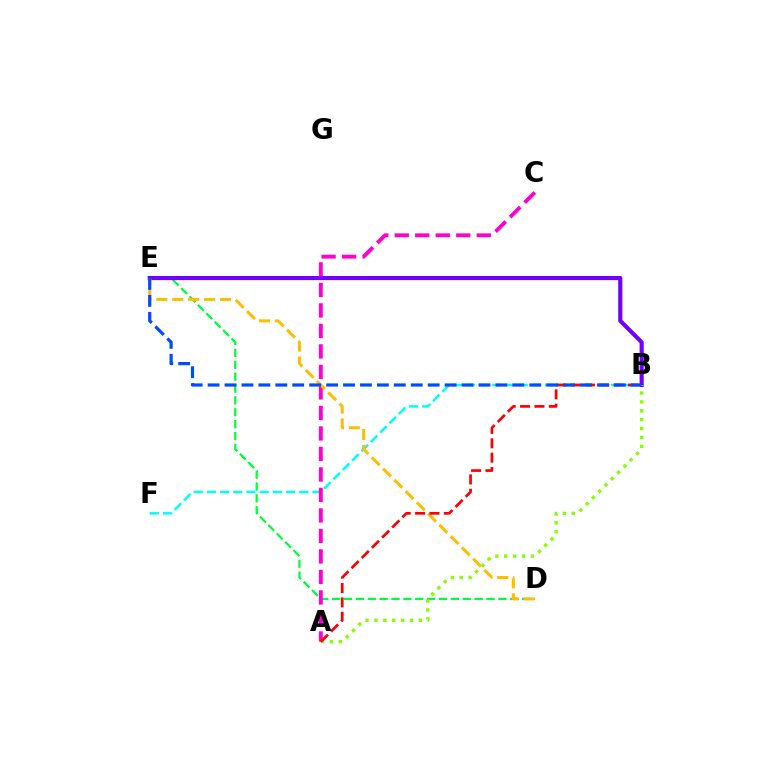{('D', 'E'): [{'color': '#00ff39', 'line_style': 'dashed', 'thickness': 1.61}, {'color': '#ffbd00', 'line_style': 'dashed', 'thickness': 2.16}], ('B', 'F'): [{'color': '#00fff6', 'line_style': 'dashed', 'thickness': 1.79}], ('B', 'E'): [{'color': '#7200ff', 'line_style': 'solid', 'thickness': 2.97}, {'color': '#004bff', 'line_style': 'dashed', 'thickness': 2.3}], ('A', 'C'): [{'color': '#ff00cf', 'line_style': 'dashed', 'thickness': 2.79}], ('A', 'B'): [{'color': '#84ff00', 'line_style': 'dotted', 'thickness': 2.42}, {'color': '#ff0000', 'line_style': 'dashed', 'thickness': 1.95}]}